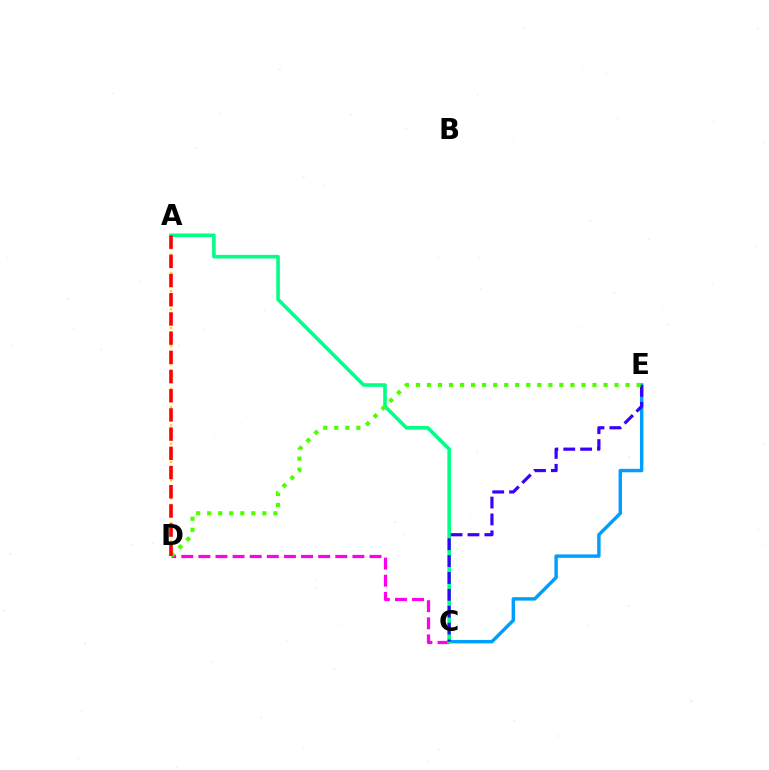{('A', 'D'): [{'color': '#ffd500', 'line_style': 'dotted', 'thickness': 1.66}, {'color': '#ff0000', 'line_style': 'dashed', 'thickness': 2.61}], ('C', 'E'): [{'color': '#009eff', 'line_style': 'solid', 'thickness': 2.47}, {'color': '#3700ff', 'line_style': 'dashed', 'thickness': 2.29}], ('C', 'D'): [{'color': '#ff00ed', 'line_style': 'dashed', 'thickness': 2.32}], ('A', 'C'): [{'color': '#00ff86', 'line_style': 'solid', 'thickness': 2.59}], ('D', 'E'): [{'color': '#4fff00', 'line_style': 'dotted', 'thickness': 3.0}]}